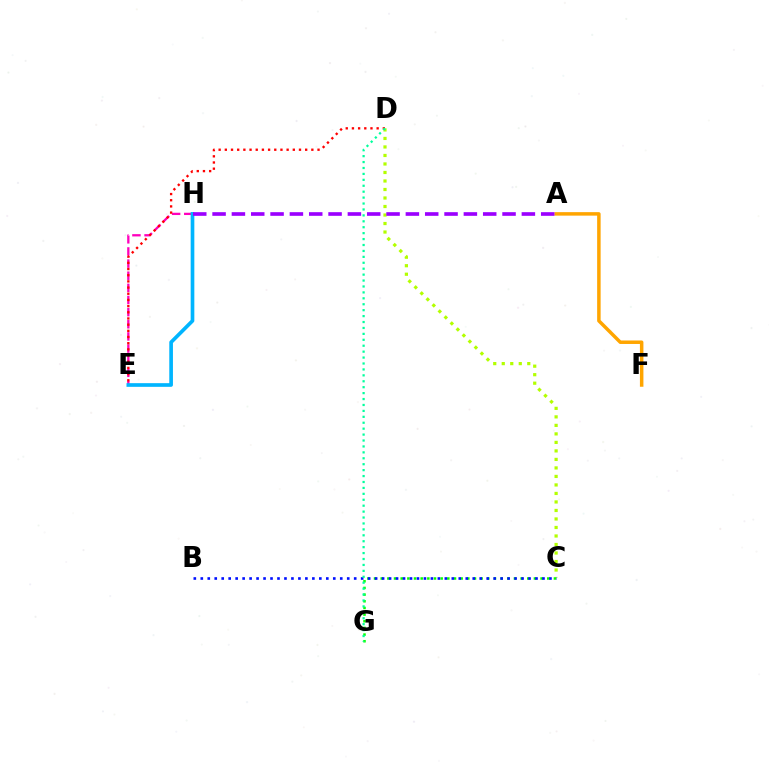{('E', 'H'): [{'color': '#ff00bd', 'line_style': 'dashed', 'thickness': 1.65}, {'color': '#00b5ff', 'line_style': 'solid', 'thickness': 2.64}], ('D', 'E'): [{'color': '#ff0000', 'line_style': 'dotted', 'thickness': 1.68}], ('C', 'D'): [{'color': '#b3ff00', 'line_style': 'dotted', 'thickness': 2.31}], ('C', 'G'): [{'color': '#08ff00', 'line_style': 'dotted', 'thickness': 1.81}], ('B', 'C'): [{'color': '#0010ff', 'line_style': 'dotted', 'thickness': 1.89}], ('A', 'F'): [{'color': '#ffa500', 'line_style': 'solid', 'thickness': 2.51}], ('D', 'G'): [{'color': '#00ff9d', 'line_style': 'dotted', 'thickness': 1.61}], ('A', 'H'): [{'color': '#9b00ff', 'line_style': 'dashed', 'thickness': 2.63}]}